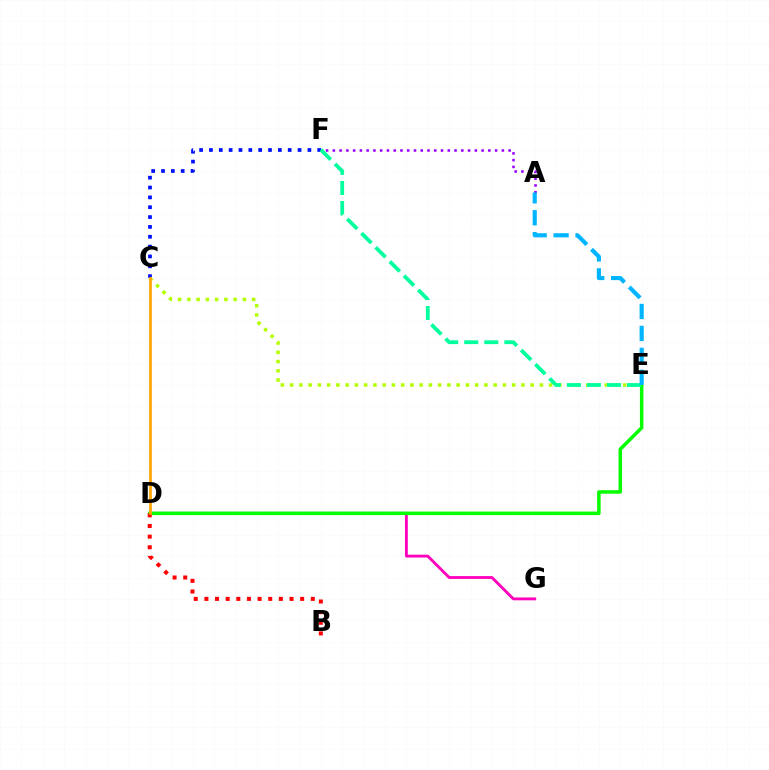{('C', 'F'): [{'color': '#0010ff', 'line_style': 'dotted', 'thickness': 2.68}], ('C', 'E'): [{'color': '#b3ff00', 'line_style': 'dotted', 'thickness': 2.51}], ('D', 'G'): [{'color': '#ff00bd', 'line_style': 'solid', 'thickness': 2.05}], ('D', 'E'): [{'color': '#08ff00', 'line_style': 'solid', 'thickness': 2.53}], ('B', 'D'): [{'color': '#ff0000', 'line_style': 'dotted', 'thickness': 2.89}], ('A', 'F'): [{'color': '#9b00ff', 'line_style': 'dotted', 'thickness': 1.84}], ('E', 'F'): [{'color': '#00ff9d', 'line_style': 'dashed', 'thickness': 2.72}], ('C', 'D'): [{'color': '#ffa500', 'line_style': 'solid', 'thickness': 1.96}], ('A', 'E'): [{'color': '#00b5ff', 'line_style': 'dashed', 'thickness': 2.98}]}